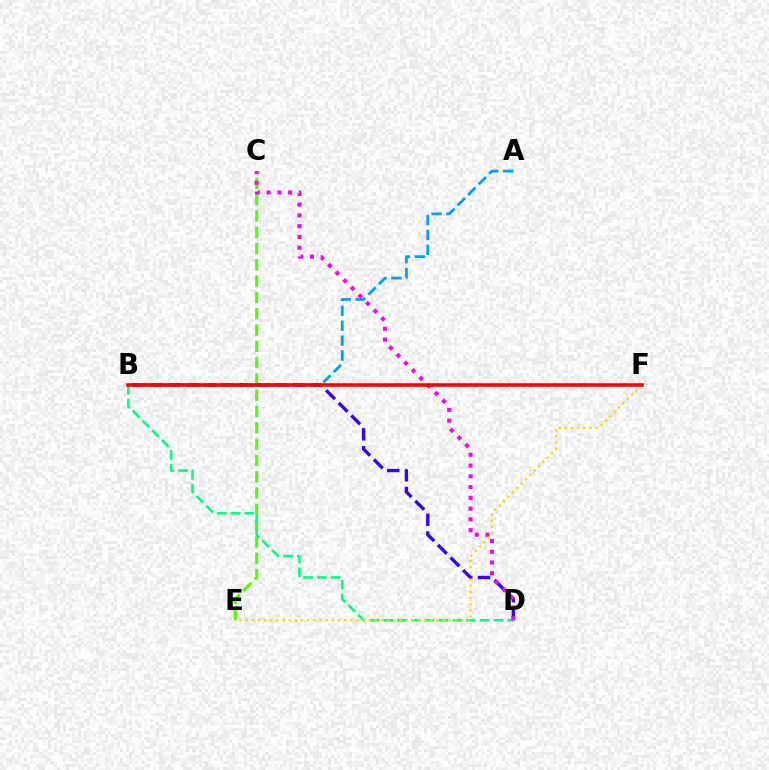{('C', 'E'): [{'color': '#4fff00', 'line_style': 'dashed', 'thickness': 2.21}], ('A', 'B'): [{'color': '#009eff', 'line_style': 'dashed', 'thickness': 2.02}], ('B', 'D'): [{'color': '#00ff86', 'line_style': 'dashed', 'thickness': 1.87}, {'color': '#3700ff', 'line_style': 'dashed', 'thickness': 2.42}], ('C', 'D'): [{'color': '#ff00ed', 'line_style': 'dotted', 'thickness': 2.92}], ('E', 'F'): [{'color': '#ffd500', 'line_style': 'dotted', 'thickness': 1.67}], ('B', 'F'): [{'color': '#ff0000', 'line_style': 'solid', 'thickness': 2.56}]}